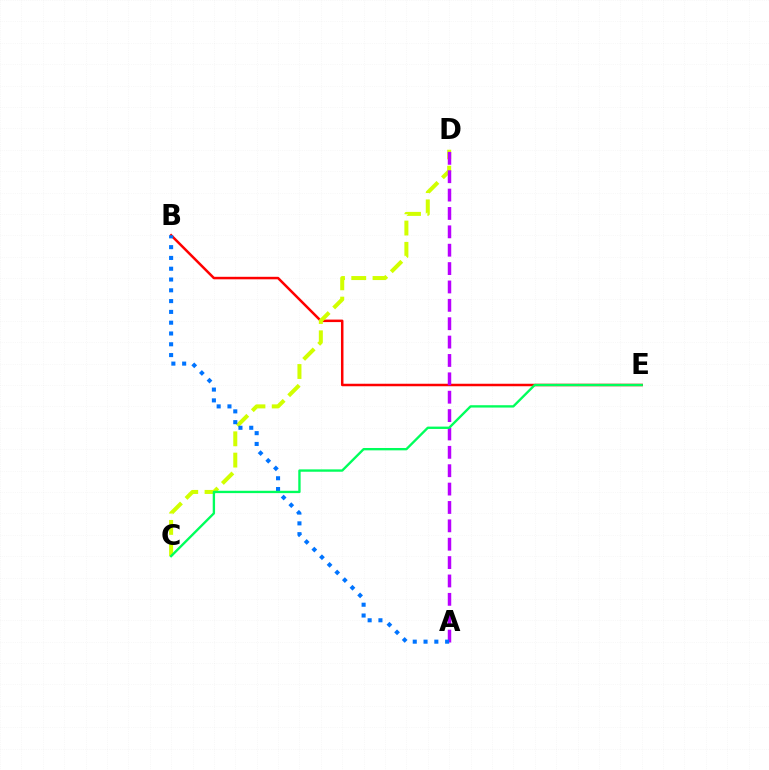{('B', 'E'): [{'color': '#ff0000', 'line_style': 'solid', 'thickness': 1.8}], ('C', 'D'): [{'color': '#d1ff00', 'line_style': 'dashed', 'thickness': 2.89}], ('A', 'D'): [{'color': '#b900ff', 'line_style': 'dashed', 'thickness': 2.5}], ('A', 'B'): [{'color': '#0074ff', 'line_style': 'dotted', 'thickness': 2.93}], ('C', 'E'): [{'color': '#00ff5c', 'line_style': 'solid', 'thickness': 1.69}]}